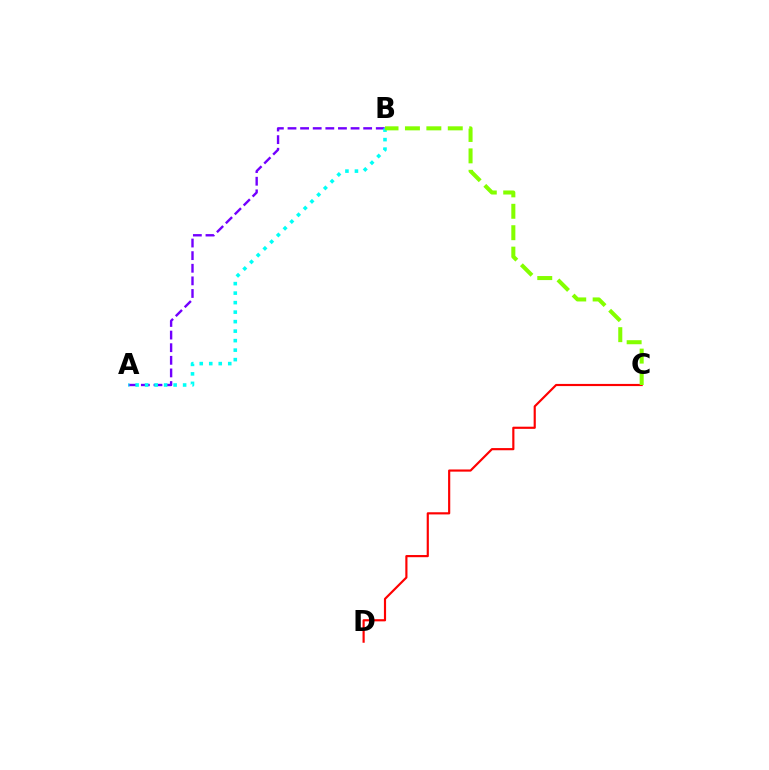{('A', 'B'): [{'color': '#7200ff', 'line_style': 'dashed', 'thickness': 1.71}, {'color': '#00fff6', 'line_style': 'dotted', 'thickness': 2.58}], ('C', 'D'): [{'color': '#ff0000', 'line_style': 'solid', 'thickness': 1.56}], ('B', 'C'): [{'color': '#84ff00', 'line_style': 'dashed', 'thickness': 2.91}]}